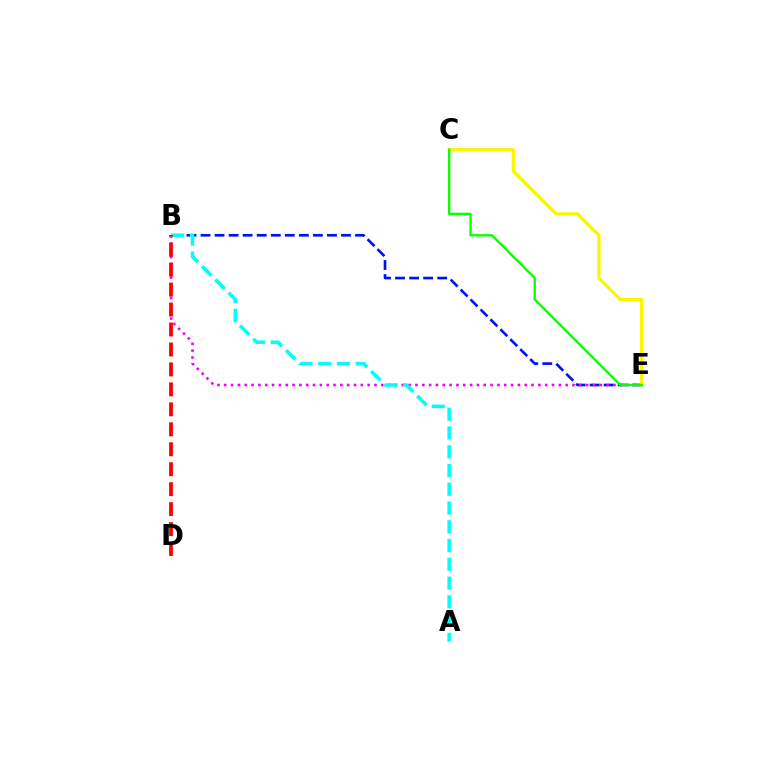{('B', 'E'): [{'color': '#0010ff', 'line_style': 'dashed', 'thickness': 1.91}, {'color': '#ee00ff', 'line_style': 'dotted', 'thickness': 1.86}], ('A', 'B'): [{'color': '#00fff6', 'line_style': 'dashed', 'thickness': 2.55}], ('C', 'E'): [{'color': '#fcf500', 'line_style': 'solid', 'thickness': 2.34}, {'color': '#08ff00', 'line_style': 'solid', 'thickness': 1.68}], ('B', 'D'): [{'color': '#ff0000', 'line_style': 'dashed', 'thickness': 2.71}]}